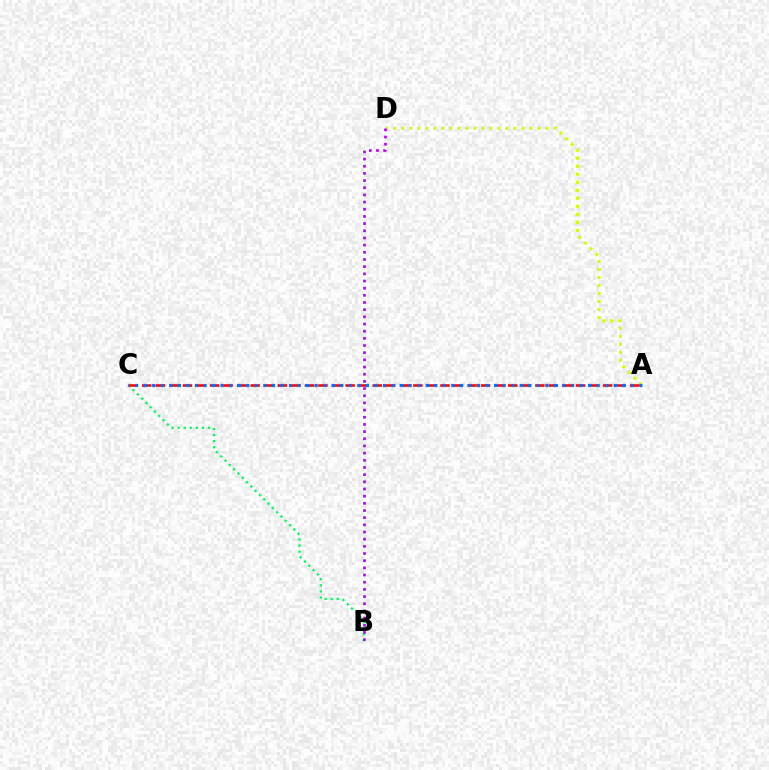{('A', 'D'): [{'color': '#d1ff00', 'line_style': 'dotted', 'thickness': 2.18}], ('B', 'C'): [{'color': '#00ff5c', 'line_style': 'dotted', 'thickness': 1.65}], ('B', 'D'): [{'color': '#b900ff', 'line_style': 'dotted', 'thickness': 1.95}], ('A', 'C'): [{'color': '#ff0000', 'line_style': 'dashed', 'thickness': 1.84}, {'color': '#0074ff', 'line_style': 'dotted', 'thickness': 2.32}]}